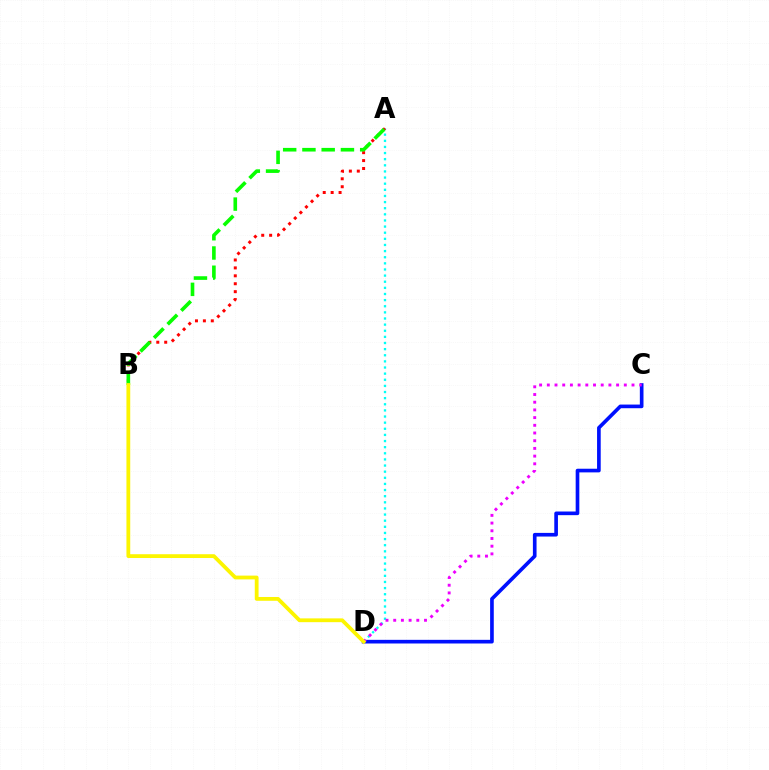{('A', 'D'): [{'color': '#00fff6', 'line_style': 'dotted', 'thickness': 1.66}], ('A', 'B'): [{'color': '#ff0000', 'line_style': 'dotted', 'thickness': 2.15}, {'color': '#08ff00', 'line_style': 'dashed', 'thickness': 2.62}], ('C', 'D'): [{'color': '#0010ff', 'line_style': 'solid', 'thickness': 2.63}, {'color': '#ee00ff', 'line_style': 'dotted', 'thickness': 2.09}], ('B', 'D'): [{'color': '#fcf500', 'line_style': 'solid', 'thickness': 2.73}]}